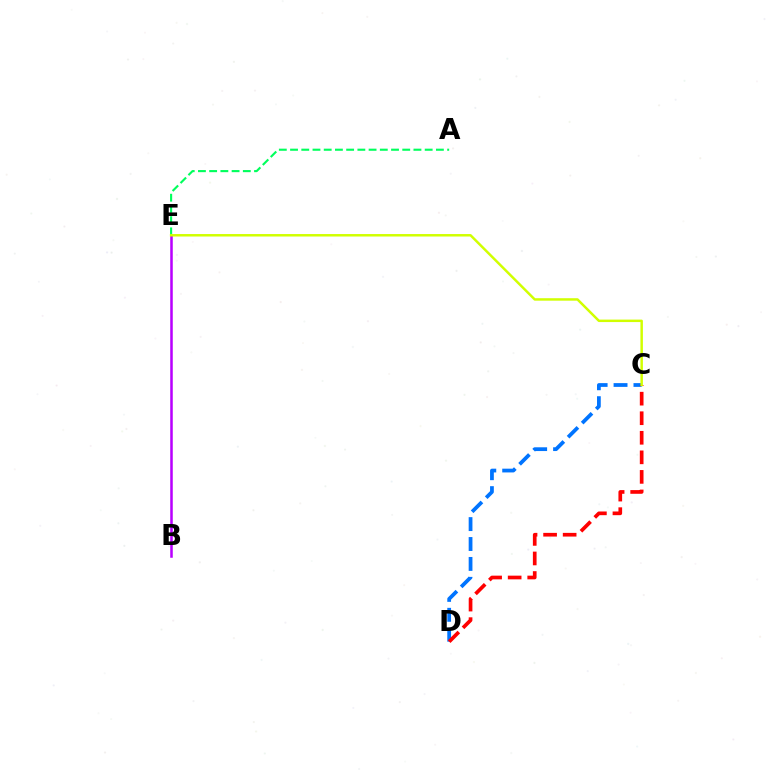{('B', 'E'): [{'color': '#b900ff', 'line_style': 'solid', 'thickness': 1.82}], ('A', 'E'): [{'color': '#00ff5c', 'line_style': 'dashed', 'thickness': 1.52}], ('C', 'D'): [{'color': '#0074ff', 'line_style': 'dashed', 'thickness': 2.71}, {'color': '#ff0000', 'line_style': 'dashed', 'thickness': 2.66}], ('C', 'E'): [{'color': '#d1ff00', 'line_style': 'solid', 'thickness': 1.78}]}